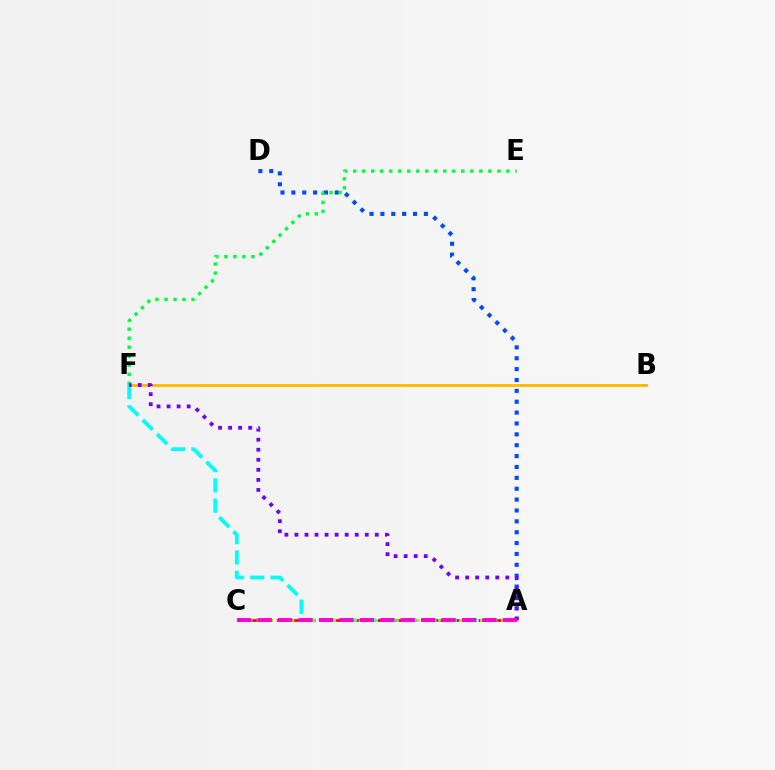{('A', 'C'): [{'color': '#ff0000', 'line_style': 'dashed', 'thickness': 1.96}, {'color': '#84ff00', 'line_style': 'dotted', 'thickness': 1.9}, {'color': '#ff00cf', 'line_style': 'dashed', 'thickness': 2.78}], ('A', 'D'): [{'color': '#004bff', 'line_style': 'dotted', 'thickness': 2.95}], ('B', 'F'): [{'color': '#ffbd00', 'line_style': 'solid', 'thickness': 2.13}], ('A', 'F'): [{'color': '#00fff6', 'line_style': 'dashed', 'thickness': 2.75}, {'color': '#7200ff', 'line_style': 'dotted', 'thickness': 2.73}], ('E', 'F'): [{'color': '#00ff39', 'line_style': 'dotted', 'thickness': 2.45}]}